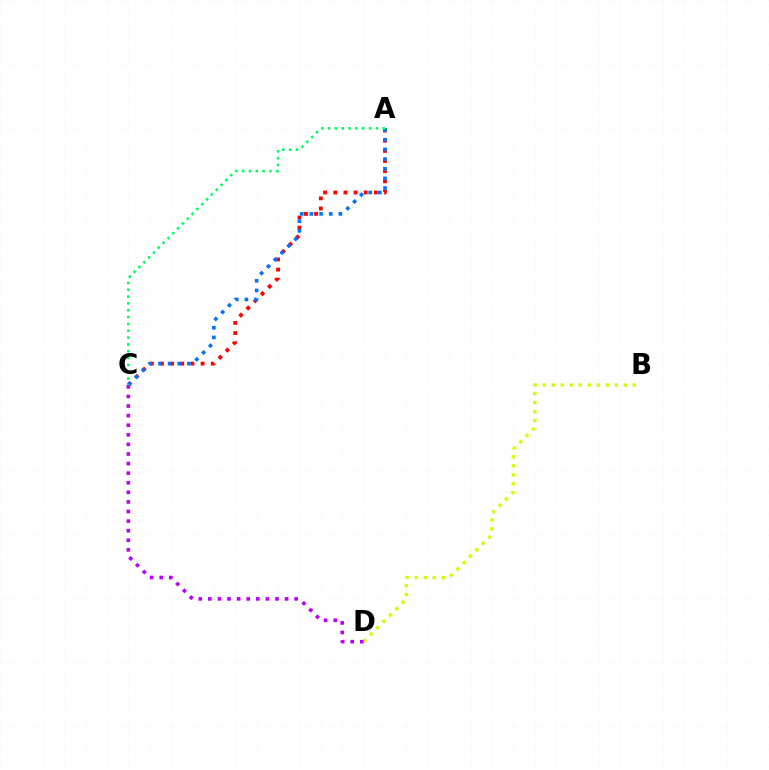{('A', 'C'): [{'color': '#ff0000', 'line_style': 'dotted', 'thickness': 2.76}, {'color': '#0074ff', 'line_style': 'dotted', 'thickness': 2.62}, {'color': '#00ff5c', 'line_style': 'dotted', 'thickness': 1.86}], ('B', 'D'): [{'color': '#d1ff00', 'line_style': 'dotted', 'thickness': 2.45}], ('C', 'D'): [{'color': '#b900ff', 'line_style': 'dotted', 'thickness': 2.61}]}